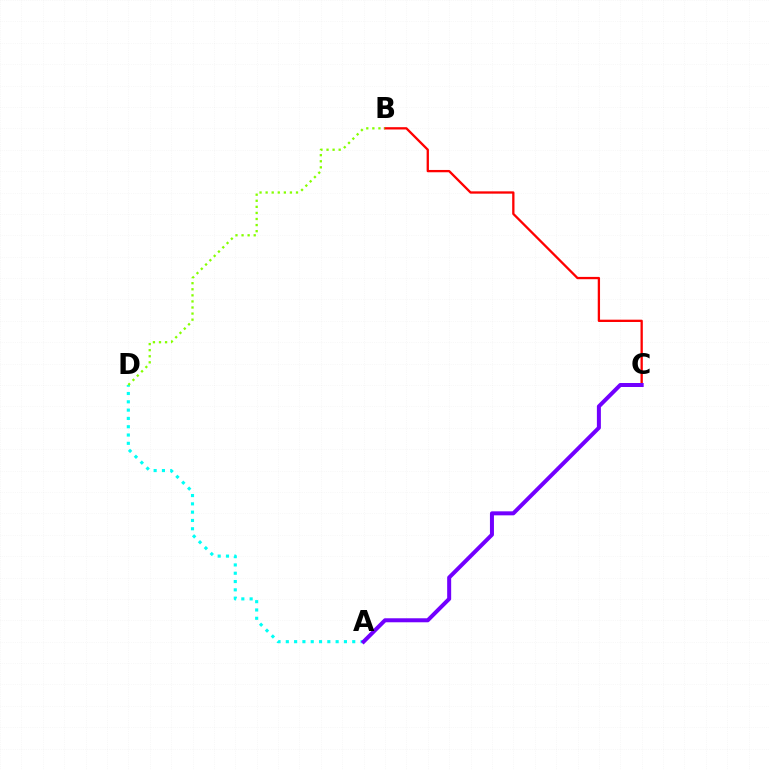{('A', 'D'): [{'color': '#00fff6', 'line_style': 'dotted', 'thickness': 2.26}], ('B', 'C'): [{'color': '#ff0000', 'line_style': 'solid', 'thickness': 1.66}], ('B', 'D'): [{'color': '#84ff00', 'line_style': 'dotted', 'thickness': 1.65}], ('A', 'C'): [{'color': '#7200ff', 'line_style': 'solid', 'thickness': 2.88}]}